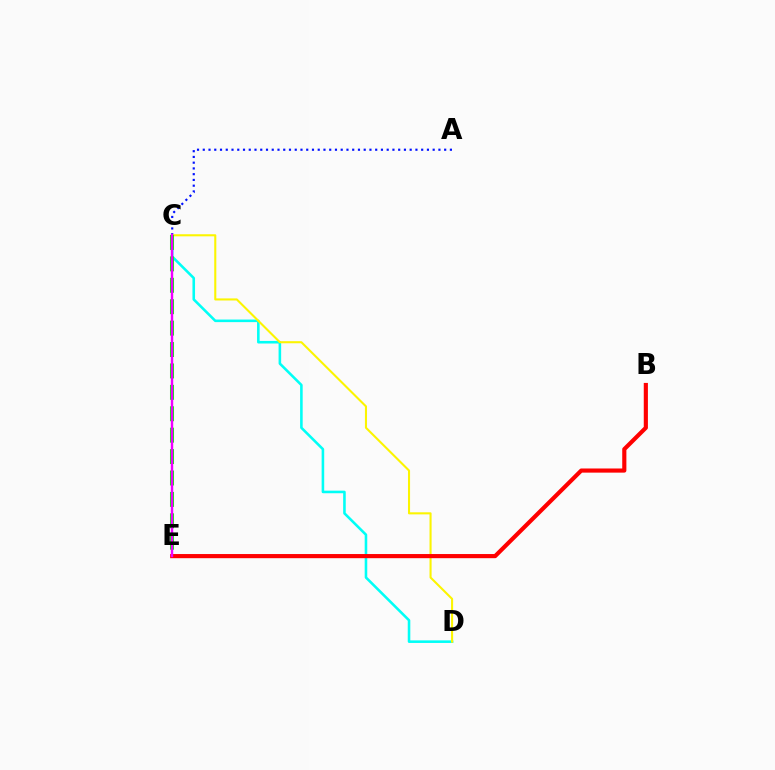{('A', 'C'): [{'color': '#0010ff', 'line_style': 'dotted', 'thickness': 1.56}], ('C', 'D'): [{'color': '#00fff6', 'line_style': 'solid', 'thickness': 1.86}, {'color': '#fcf500', 'line_style': 'solid', 'thickness': 1.5}], ('C', 'E'): [{'color': '#08ff00', 'line_style': 'dashed', 'thickness': 2.91}, {'color': '#ee00ff', 'line_style': 'solid', 'thickness': 1.74}], ('B', 'E'): [{'color': '#ff0000', 'line_style': 'solid', 'thickness': 2.99}]}